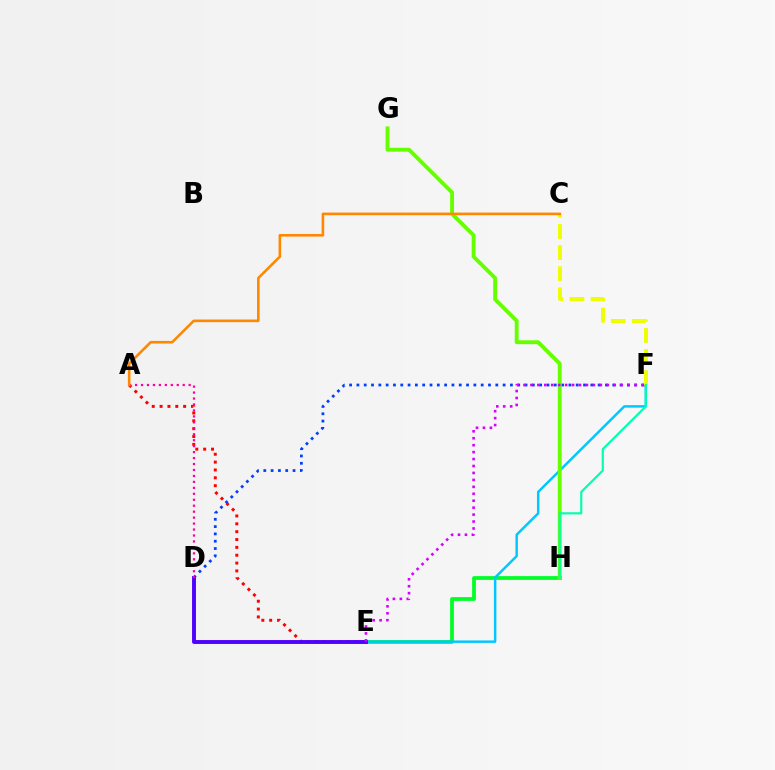{('E', 'H'): [{'color': '#00ff27', 'line_style': 'solid', 'thickness': 2.71}], ('E', 'F'): [{'color': '#00c7ff', 'line_style': 'solid', 'thickness': 1.77}, {'color': '#d600ff', 'line_style': 'dotted', 'thickness': 1.89}], ('A', 'E'): [{'color': '#ff0000', 'line_style': 'dotted', 'thickness': 2.13}], ('D', 'F'): [{'color': '#003fff', 'line_style': 'dotted', 'thickness': 1.99}], ('C', 'F'): [{'color': '#eeff00', 'line_style': 'dashed', 'thickness': 2.87}], ('D', 'E'): [{'color': '#4f00ff', 'line_style': 'solid', 'thickness': 2.81}], ('G', 'H'): [{'color': '#66ff00', 'line_style': 'solid', 'thickness': 2.79}], ('F', 'H'): [{'color': '#00ffaf', 'line_style': 'solid', 'thickness': 1.55}], ('A', 'D'): [{'color': '#ff00a0', 'line_style': 'dotted', 'thickness': 1.62}], ('A', 'C'): [{'color': '#ff8800', 'line_style': 'solid', 'thickness': 1.88}]}